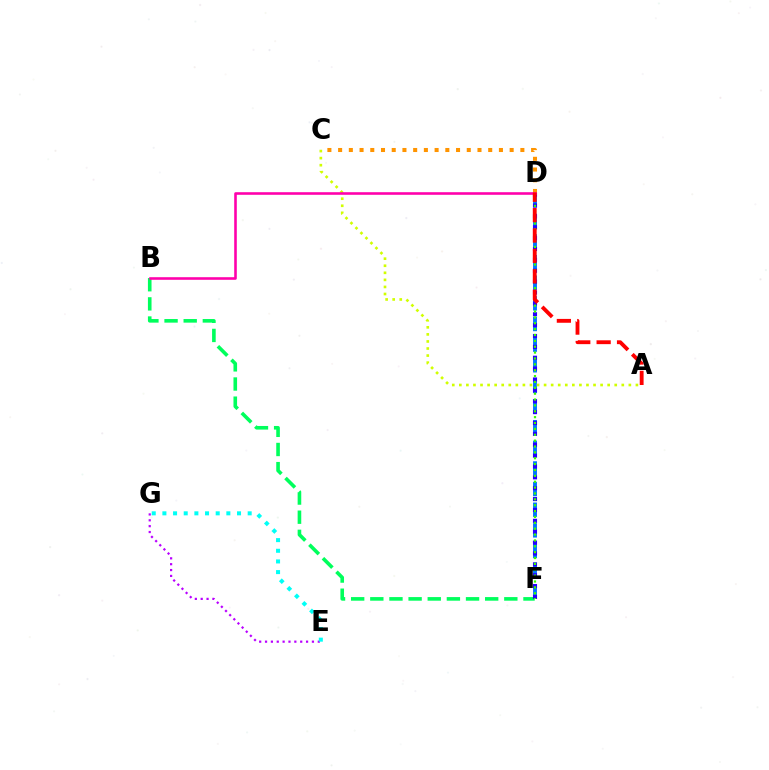{('C', 'D'): [{'color': '#ff9400', 'line_style': 'dotted', 'thickness': 2.91}], ('E', 'G'): [{'color': '#b900ff', 'line_style': 'dotted', 'thickness': 1.59}, {'color': '#00fff6', 'line_style': 'dotted', 'thickness': 2.9}], ('D', 'F'): [{'color': '#0074ff', 'line_style': 'dashed', 'thickness': 2.8}, {'color': '#2500ff', 'line_style': 'dotted', 'thickness': 2.95}, {'color': '#3dff00', 'line_style': 'dotted', 'thickness': 1.59}], ('B', 'F'): [{'color': '#00ff5c', 'line_style': 'dashed', 'thickness': 2.6}], ('A', 'C'): [{'color': '#d1ff00', 'line_style': 'dotted', 'thickness': 1.92}], ('B', 'D'): [{'color': '#ff00ac', 'line_style': 'solid', 'thickness': 1.87}], ('A', 'D'): [{'color': '#ff0000', 'line_style': 'dashed', 'thickness': 2.77}]}